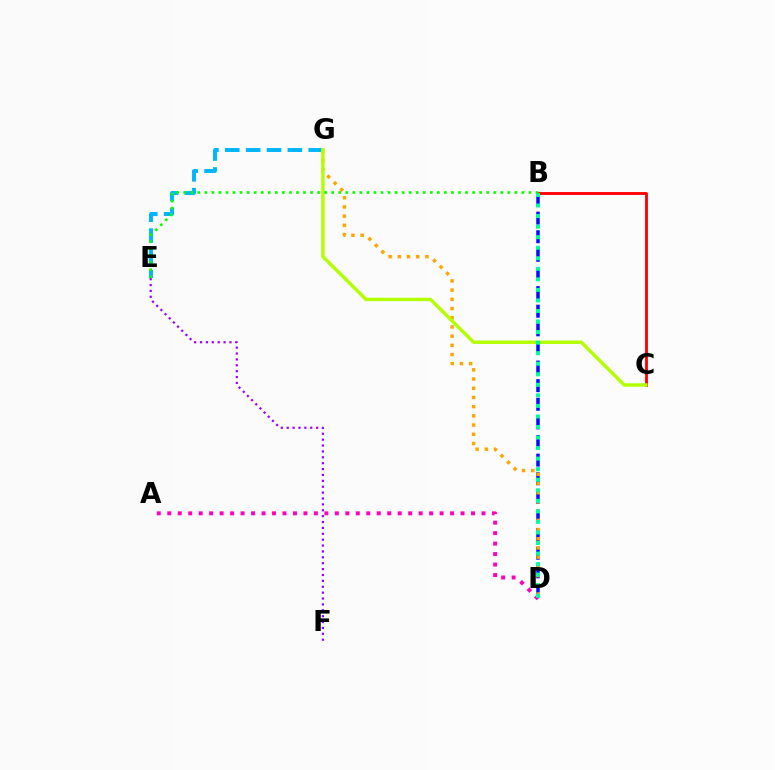{('E', 'G'): [{'color': '#00b5ff', 'line_style': 'dashed', 'thickness': 2.83}], ('B', 'D'): [{'color': '#0010ff', 'line_style': 'dashed', 'thickness': 2.53}, {'color': '#00ff9d', 'line_style': 'dotted', 'thickness': 2.87}], ('D', 'G'): [{'color': '#ffa500', 'line_style': 'dotted', 'thickness': 2.5}], ('B', 'C'): [{'color': '#ff0000', 'line_style': 'solid', 'thickness': 2.04}], ('A', 'D'): [{'color': '#ff00bd', 'line_style': 'dotted', 'thickness': 2.85}], ('C', 'G'): [{'color': '#b3ff00', 'line_style': 'solid', 'thickness': 2.47}], ('E', 'F'): [{'color': '#9b00ff', 'line_style': 'dotted', 'thickness': 1.6}], ('B', 'E'): [{'color': '#08ff00', 'line_style': 'dotted', 'thickness': 1.91}]}